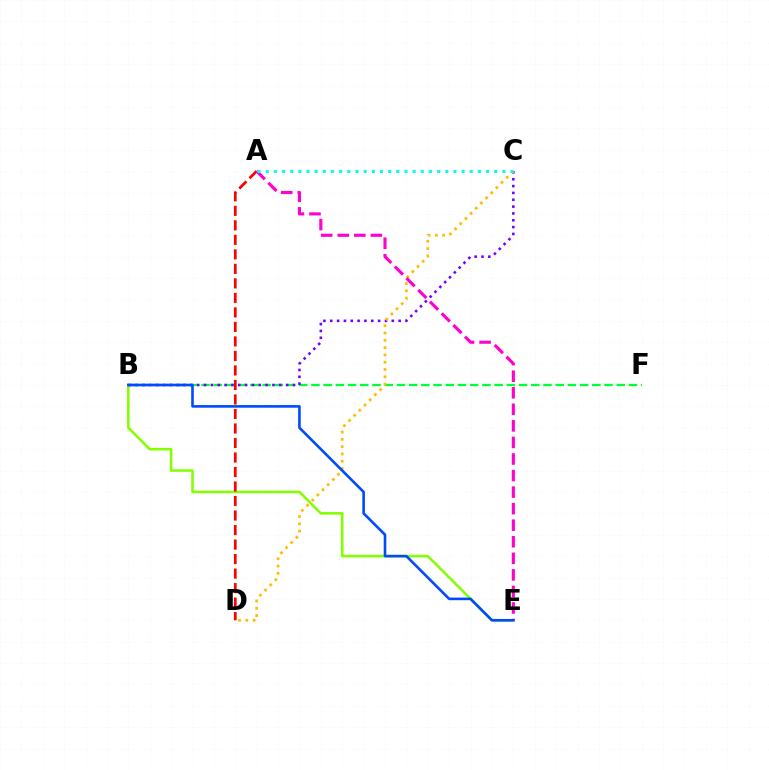{('B', 'E'): [{'color': '#84ff00', 'line_style': 'solid', 'thickness': 1.85}, {'color': '#004bff', 'line_style': 'solid', 'thickness': 1.89}], ('B', 'F'): [{'color': '#00ff39', 'line_style': 'dashed', 'thickness': 1.66}], ('B', 'C'): [{'color': '#7200ff', 'line_style': 'dotted', 'thickness': 1.86}], ('A', 'D'): [{'color': '#ff0000', 'line_style': 'dashed', 'thickness': 1.97}], ('C', 'D'): [{'color': '#ffbd00', 'line_style': 'dotted', 'thickness': 1.98}], ('A', 'E'): [{'color': '#ff00cf', 'line_style': 'dashed', 'thickness': 2.25}], ('A', 'C'): [{'color': '#00fff6', 'line_style': 'dotted', 'thickness': 2.22}]}